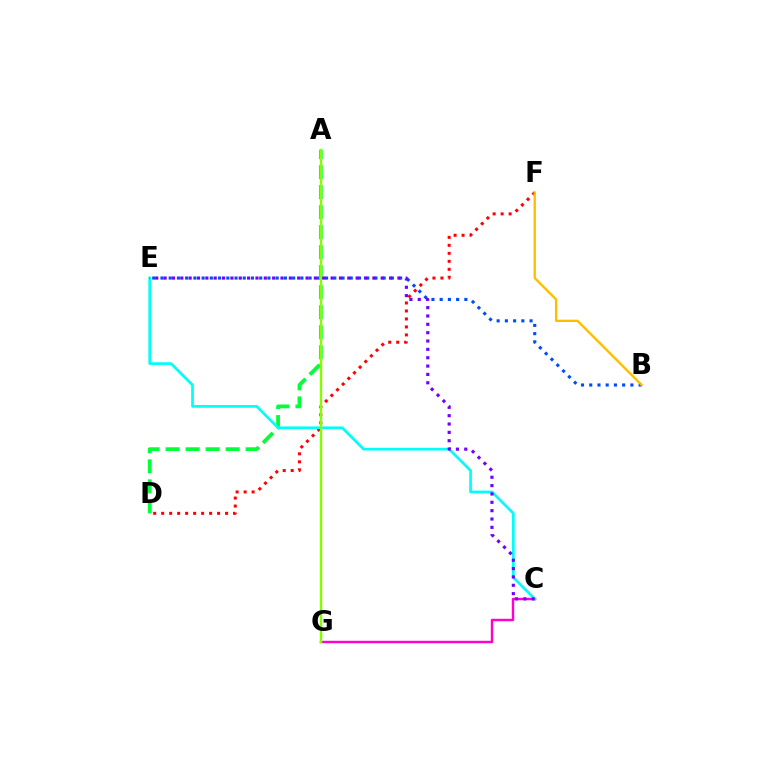{('D', 'F'): [{'color': '#ff0000', 'line_style': 'dotted', 'thickness': 2.17}], ('B', 'E'): [{'color': '#004bff', 'line_style': 'dotted', 'thickness': 2.24}], ('C', 'G'): [{'color': '#ff00cf', 'line_style': 'solid', 'thickness': 1.75}], ('A', 'D'): [{'color': '#00ff39', 'line_style': 'dashed', 'thickness': 2.72}], ('C', 'E'): [{'color': '#00fff6', 'line_style': 'solid', 'thickness': 1.95}, {'color': '#7200ff', 'line_style': 'dotted', 'thickness': 2.27}], ('A', 'G'): [{'color': '#84ff00', 'line_style': 'solid', 'thickness': 1.73}], ('B', 'F'): [{'color': '#ffbd00', 'line_style': 'solid', 'thickness': 1.69}]}